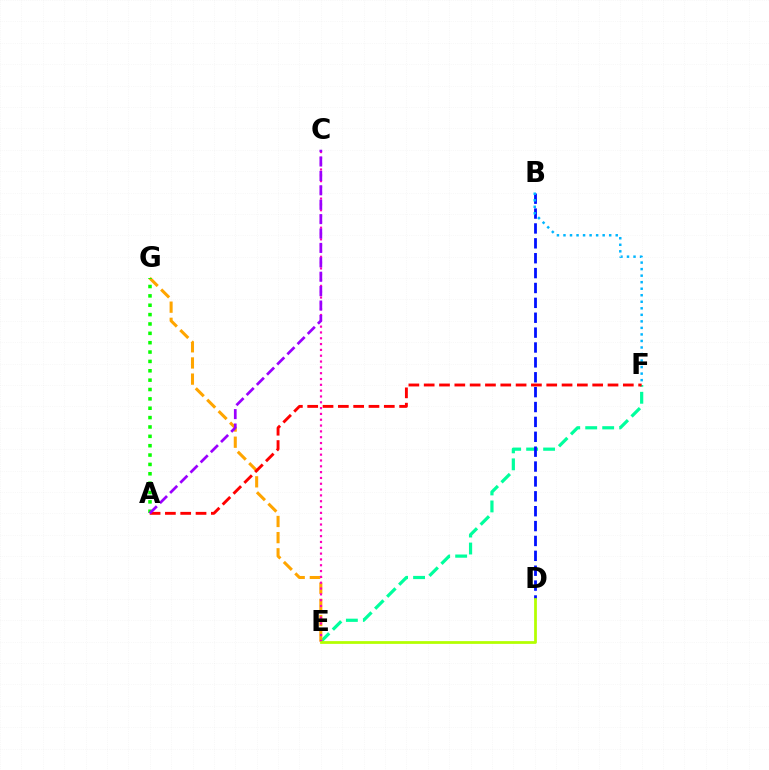{('E', 'F'): [{'color': '#00ff9d', 'line_style': 'dashed', 'thickness': 2.31}], ('B', 'D'): [{'color': '#0010ff', 'line_style': 'dashed', 'thickness': 2.02}], ('E', 'G'): [{'color': '#ffa500', 'line_style': 'dashed', 'thickness': 2.2}], ('C', 'E'): [{'color': '#ff00bd', 'line_style': 'dotted', 'thickness': 1.58}], ('A', 'G'): [{'color': '#08ff00', 'line_style': 'dotted', 'thickness': 2.54}], ('A', 'F'): [{'color': '#ff0000', 'line_style': 'dashed', 'thickness': 2.08}], ('D', 'E'): [{'color': '#b3ff00', 'line_style': 'solid', 'thickness': 1.98}], ('B', 'F'): [{'color': '#00b5ff', 'line_style': 'dotted', 'thickness': 1.77}], ('A', 'C'): [{'color': '#9b00ff', 'line_style': 'dashed', 'thickness': 1.96}]}